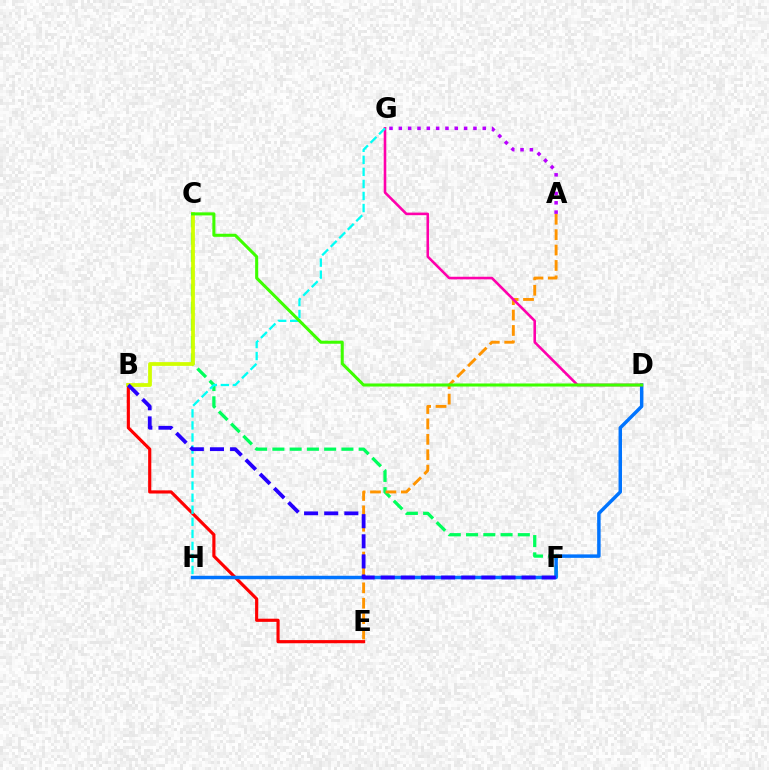{('B', 'E'): [{'color': '#ff0000', 'line_style': 'solid', 'thickness': 2.27}], ('C', 'F'): [{'color': '#00ff5c', 'line_style': 'dashed', 'thickness': 2.34}], ('A', 'E'): [{'color': '#ff9400', 'line_style': 'dashed', 'thickness': 2.09}], ('D', 'H'): [{'color': '#0074ff', 'line_style': 'solid', 'thickness': 2.49}], ('D', 'G'): [{'color': '#ff00ac', 'line_style': 'solid', 'thickness': 1.87}], ('A', 'G'): [{'color': '#b900ff', 'line_style': 'dotted', 'thickness': 2.53}], ('G', 'H'): [{'color': '#00fff6', 'line_style': 'dashed', 'thickness': 1.64}], ('B', 'C'): [{'color': '#d1ff00', 'line_style': 'solid', 'thickness': 2.71}], ('C', 'D'): [{'color': '#3dff00', 'line_style': 'solid', 'thickness': 2.2}], ('B', 'F'): [{'color': '#2500ff', 'line_style': 'dashed', 'thickness': 2.73}]}